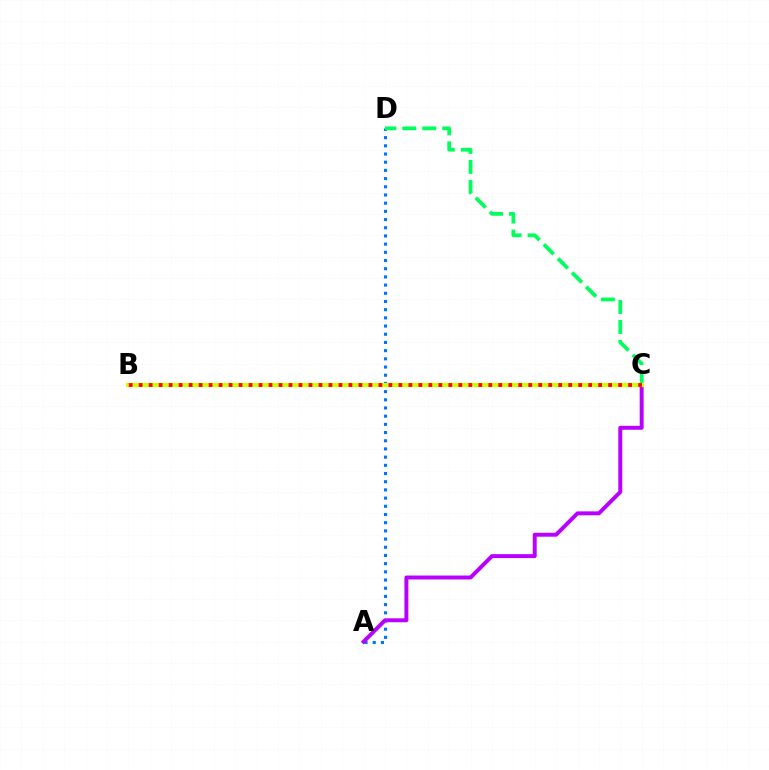{('A', 'D'): [{'color': '#0074ff', 'line_style': 'dotted', 'thickness': 2.23}], ('A', 'C'): [{'color': '#b900ff', 'line_style': 'solid', 'thickness': 2.84}], ('C', 'D'): [{'color': '#00ff5c', 'line_style': 'dashed', 'thickness': 2.71}], ('B', 'C'): [{'color': '#d1ff00', 'line_style': 'solid', 'thickness': 2.96}, {'color': '#ff0000', 'line_style': 'dotted', 'thickness': 2.71}]}